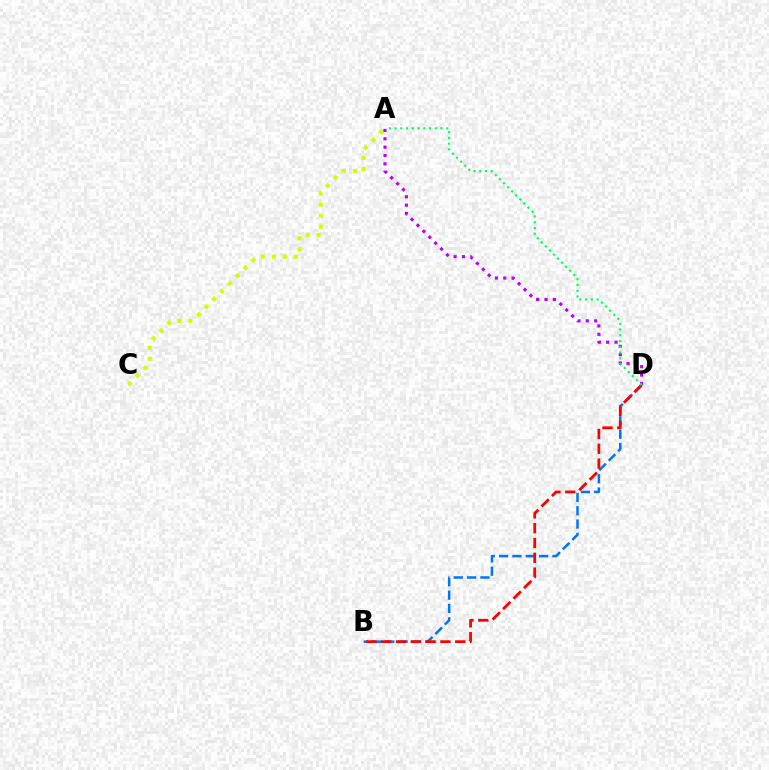{('A', 'C'): [{'color': '#d1ff00', 'line_style': 'dotted', 'thickness': 2.99}], ('A', 'D'): [{'color': '#b900ff', 'line_style': 'dotted', 'thickness': 2.27}, {'color': '#00ff5c', 'line_style': 'dotted', 'thickness': 1.56}], ('B', 'D'): [{'color': '#0074ff', 'line_style': 'dashed', 'thickness': 1.81}, {'color': '#ff0000', 'line_style': 'dashed', 'thickness': 2.01}]}